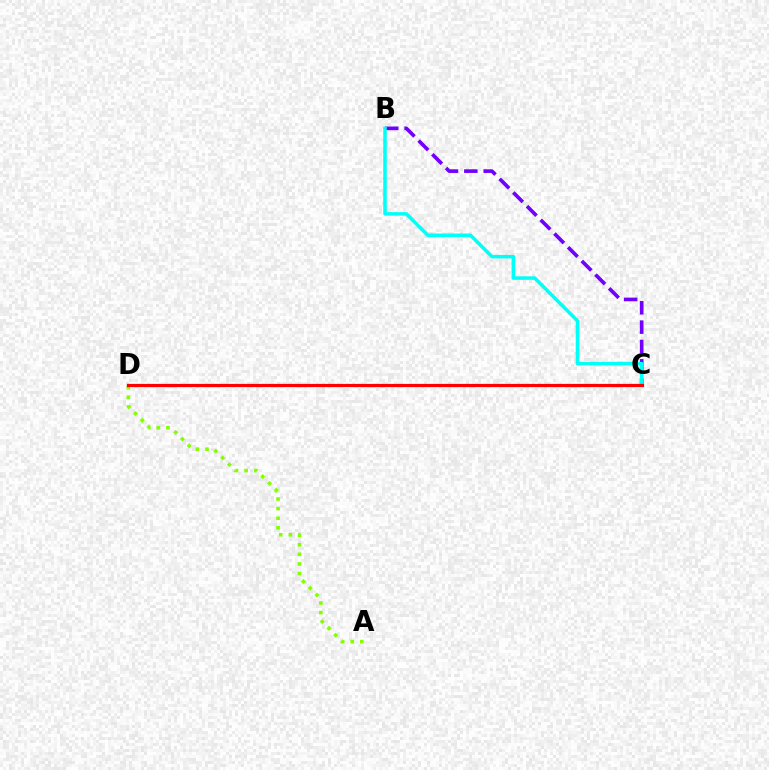{('B', 'C'): [{'color': '#7200ff', 'line_style': 'dashed', 'thickness': 2.63}, {'color': '#00fff6', 'line_style': 'solid', 'thickness': 2.54}], ('A', 'D'): [{'color': '#84ff00', 'line_style': 'dotted', 'thickness': 2.6}], ('C', 'D'): [{'color': '#ff0000', 'line_style': 'solid', 'thickness': 2.32}]}